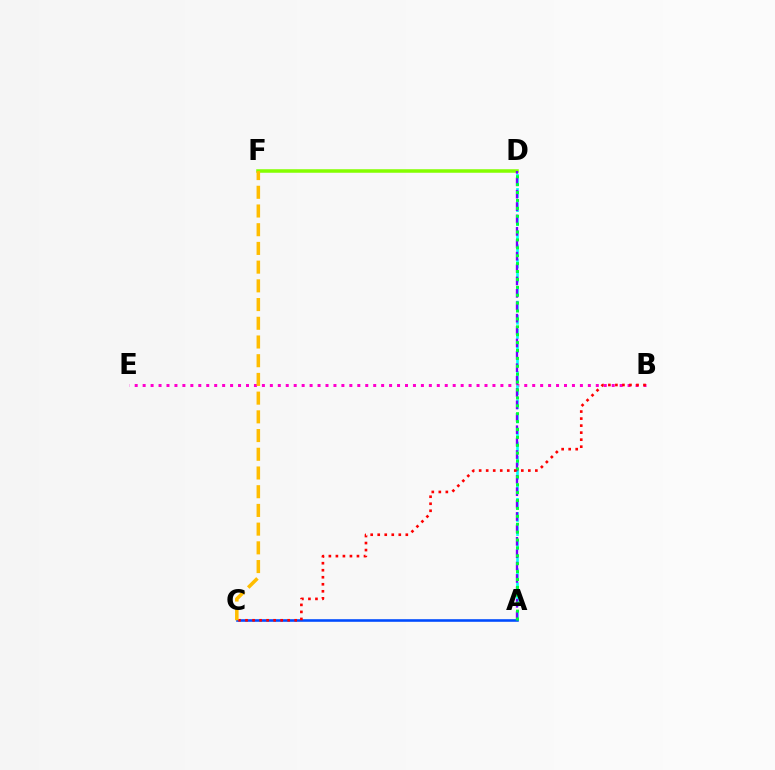{('D', 'F'): [{'color': '#84ff00', 'line_style': 'solid', 'thickness': 2.53}], ('B', 'E'): [{'color': '#ff00cf', 'line_style': 'dotted', 'thickness': 2.16}], ('A', 'D'): [{'color': '#00fff6', 'line_style': 'dashed', 'thickness': 1.91}, {'color': '#7200ff', 'line_style': 'dashed', 'thickness': 1.68}, {'color': '#00ff39', 'line_style': 'dotted', 'thickness': 2.15}], ('A', 'C'): [{'color': '#004bff', 'line_style': 'solid', 'thickness': 1.87}], ('B', 'C'): [{'color': '#ff0000', 'line_style': 'dotted', 'thickness': 1.91}], ('C', 'F'): [{'color': '#ffbd00', 'line_style': 'dashed', 'thickness': 2.54}]}